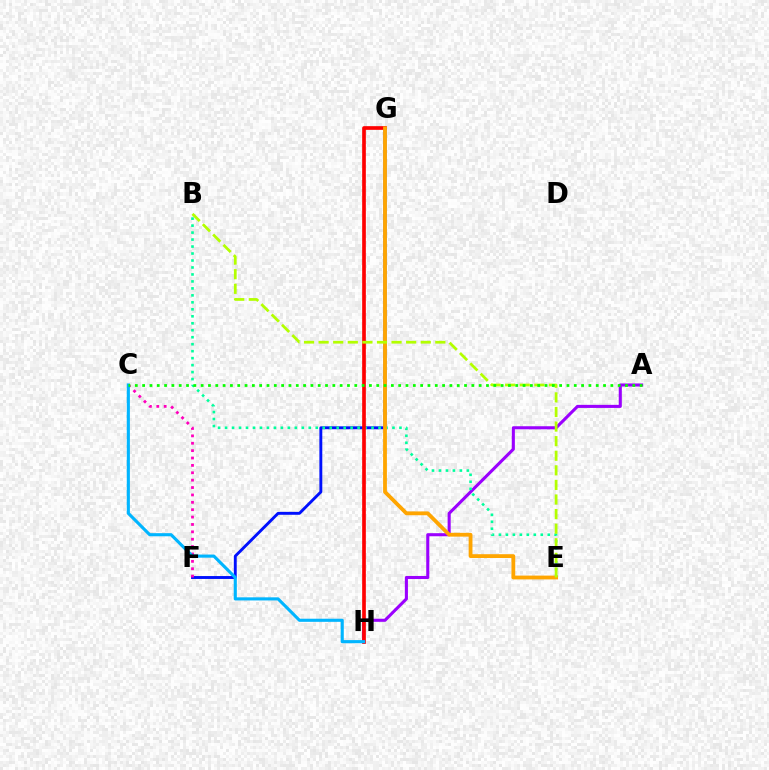{('F', 'G'): [{'color': '#0010ff', 'line_style': 'solid', 'thickness': 2.08}], ('A', 'H'): [{'color': '#9b00ff', 'line_style': 'solid', 'thickness': 2.21}], ('B', 'E'): [{'color': '#00ff9d', 'line_style': 'dotted', 'thickness': 1.9}, {'color': '#b3ff00', 'line_style': 'dashed', 'thickness': 1.98}], ('C', 'F'): [{'color': '#ff00bd', 'line_style': 'dotted', 'thickness': 2.01}], ('G', 'H'): [{'color': '#ff0000', 'line_style': 'solid', 'thickness': 2.65}], ('C', 'H'): [{'color': '#00b5ff', 'line_style': 'solid', 'thickness': 2.24}], ('E', 'G'): [{'color': '#ffa500', 'line_style': 'solid', 'thickness': 2.74}], ('A', 'C'): [{'color': '#08ff00', 'line_style': 'dotted', 'thickness': 1.99}]}